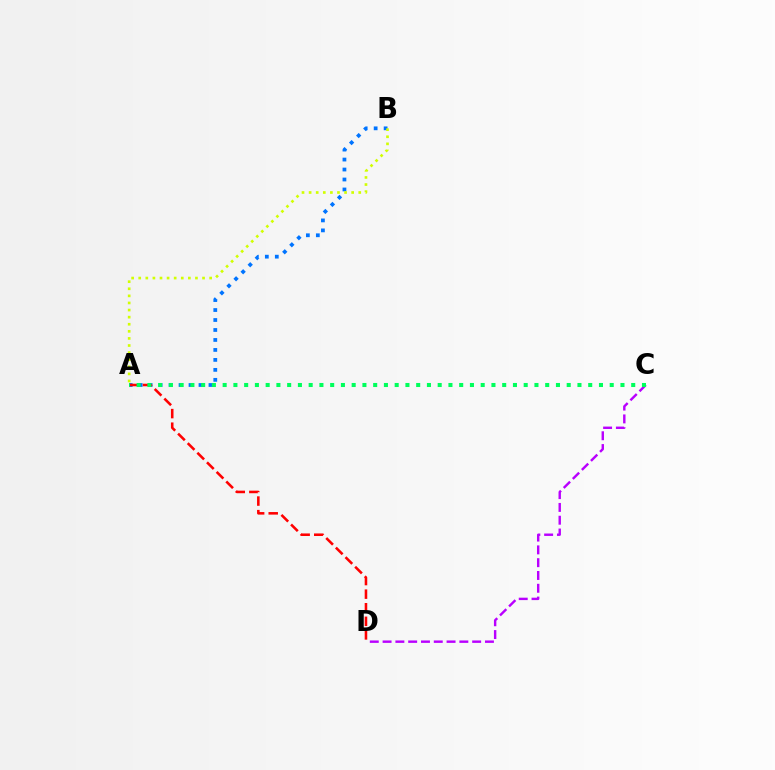{('C', 'D'): [{'color': '#b900ff', 'line_style': 'dashed', 'thickness': 1.74}], ('A', 'B'): [{'color': '#0074ff', 'line_style': 'dotted', 'thickness': 2.71}, {'color': '#d1ff00', 'line_style': 'dotted', 'thickness': 1.93}], ('A', 'D'): [{'color': '#ff0000', 'line_style': 'dashed', 'thickness': 1.85}], ('A', 'C'): [{'color': '#00ff5c', 'line_style': 'dotted', 'thickness': 2.92}]}